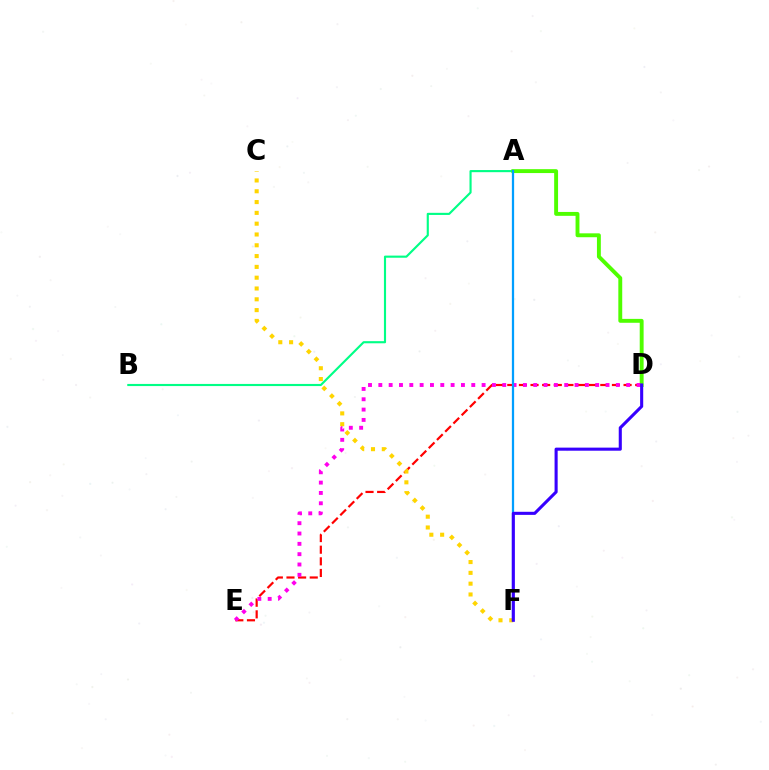{('A', 'B'): [{'color': '#00ff86', 'line_style': 'solid', 'thickness': 1.53}], ('D', 'E'): [{'color': '#ff0000', 'line_style': 'dashed', 'thickness': 1.58}, {'color': '#ff00ed', 'line_style': 'dotted', 'thickness': 2.81}], ('A', 'D'): [{'color': '#4fff00', 'line_style': 'solid', 'thickness': 2.8}], ('C', 'F'): [{'color': '#ffd500', 'line_style': 'dotted', 'thickness': 2.94}], ('A', 'F'): [{'color': '#009eff', 'line_style': 'solid', 'thickness': 1.62}], ('D', 'F'): [{'color': '#3700ff', 'line_style': 'solid', 'thickness': 2.22}]}